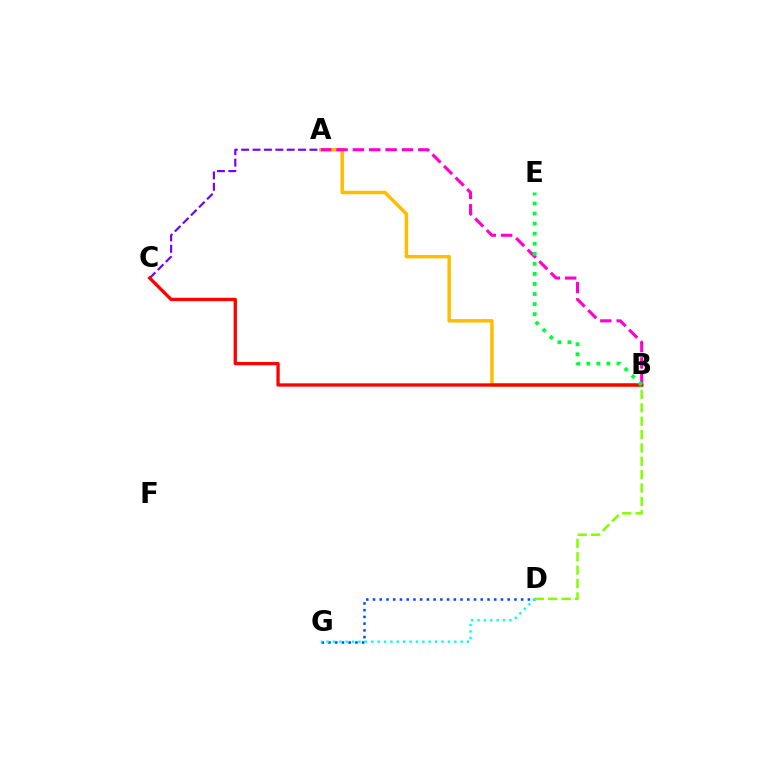{('D', 'G'): [{'color': '#004bff', 'line_style': 'dotted', 'thickness': 1.83}, {'color': '#00fff6', 'line_style': 'dotted', 'thickness': 1.73}], ('A', 'B'): [{'color': '#ffbd00', 'line_style': 'solid', 'thickness': 2.51}, {'color': '#ff00cf', 'line_style': 'dashed', 'thickness': 2.22}], ('B', 'D'): [{'color': '#84ff00', 'line_style': 'dashed', 'thickness': 1.82}], ('A', 'C'): [{'color': '#7200ff', 'line_style': 'dashed', 'thickness': 1.55}], ('B', 'C'): [{'color': '#ff0000', 'line_style': 'solid', 'thickness': 2.39}], ('B', 'E'): [{'color': '#00ff39', 'line_style': 'dotted', 'thickness': 2.73}]}